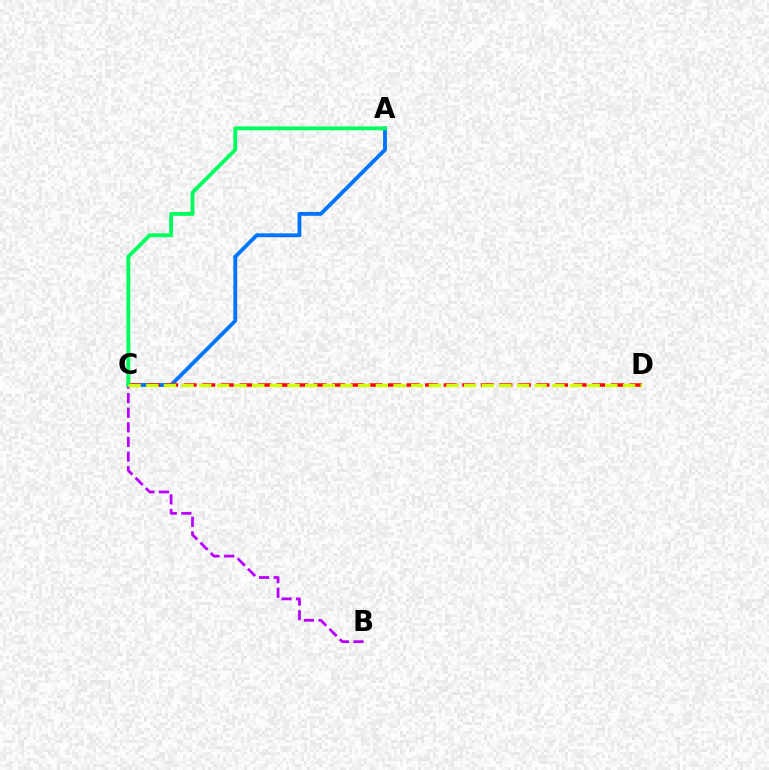{('A', 'C'): [{'color': '#0074ff', 'line_style': 'solid', 'thickness': 2.76}, {'color': '#00ff5c', 'line_style': 'solid', 'thickness': 2.78}], ('B', 'C'): [{'color': '#b900ff', 'line_style': 'dashed', 'thickness': 1.98}], ('C', 'D'): [{'color': '#ff0000', 'line_style': 'dashed', 'thickness': 2.52}, {'color': '#d1ff00', 'line_style': 'dashed', 'thickness': 2.4}]}